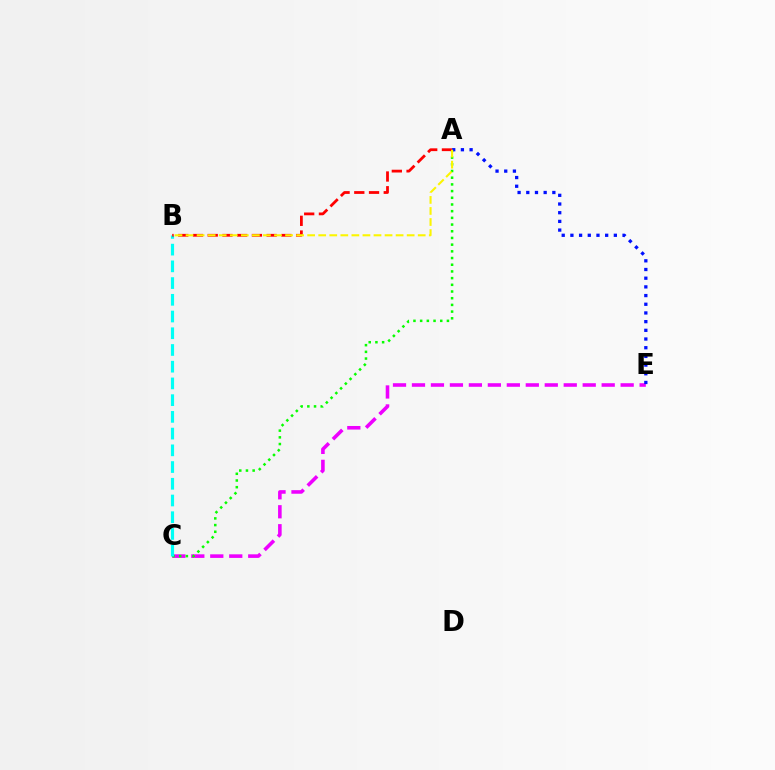{('C', 'E'): [{'color': '#ee00ff', 'line_style': 'dashed', 'thickness': 2.58}], ('A', 'C'): [{'color': '#08ff00', 'line_style': 'dotted', 'thickness': 1.82}], ('A', 'E'): [{'color': '#0010ff', 'line_style': 'dotted', 'thickness': 2.36}], ('B', 'C'): [{'color': '#00fff6', 'line_style': 'dashed', 'thickness': 2.27}], ('A', 'B'): [{'color': '#ff0000', 'line_style': 'dashed', 'thickness': 2.0}, {'color': '#fcf500', 'line_style': 'dashed', 'thickness': 1.5}]}